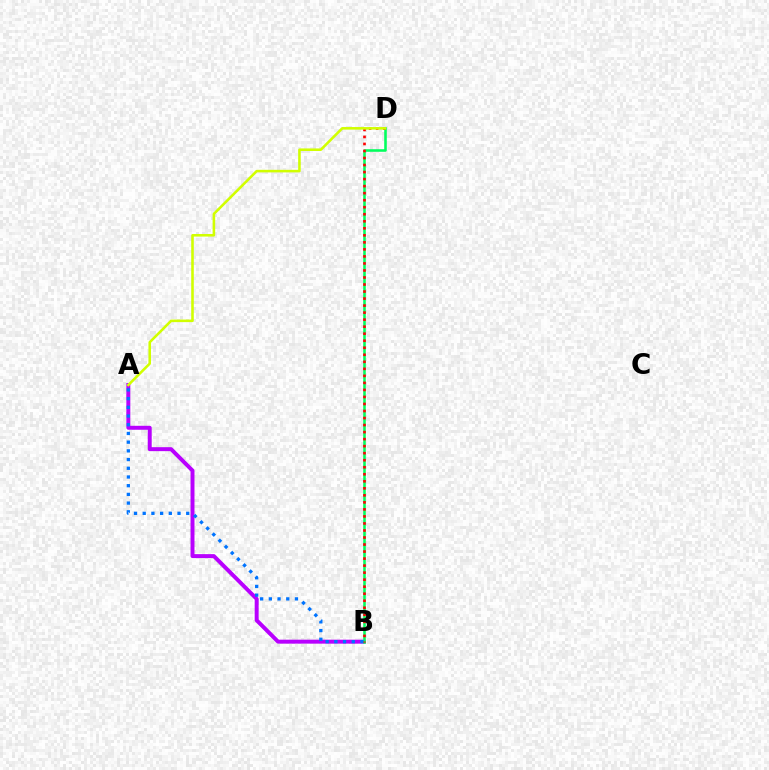{('A', 'B'): [{'color': '#b900ff', 'line_style': 'solid', 'thickness': 2.85}, {'color': '#0074ff', 'line_style': 'dotted', 'thickness': 2.37}], ('B', 'D'): [{'color': '#00ff5c', 'line_style': 'solid', 'thickness': 1.86}, {'color': '#ff0000', 'line_style': 'dotted', 'thickness': 1.91}], ('A', 'D'): [{'color': '#d1ff00', 'line_style': 'solid', 'thickness': 1.85}]}